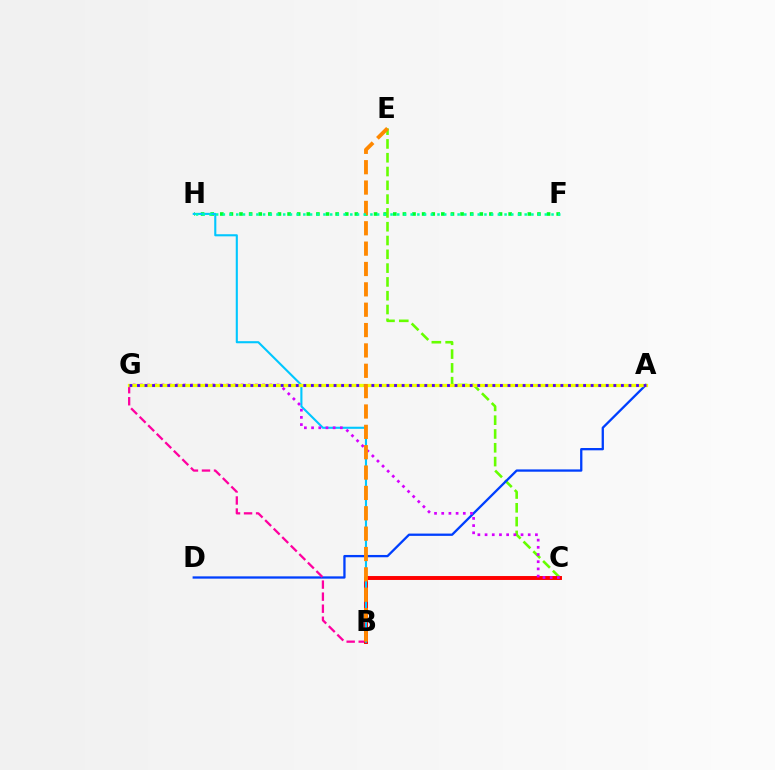{('F', 'H'): [{'color': '#00ff27', 'line_style': 'dotted', 'thickness': 2.61}, {'color': '#00ffaf', 'line_style': 'dotted', 'thickness': 1.82}], ('C', 'E'): [{'color': '#66ff00', 'line_style': 'dashed', 'thickness': 1.87}], ('A', 'D'): [{'color': '#003fff', 'line_style': 'solid', 'thickness': 1.66}], ('B', 'G'): [{'color': '#ff00a0', 'line_style': 'dashed', 'thickness': 1.64}], ('B', 'C'): [{'color': '#ff0000', 'line_style': 'solid', 'thickness': 2.83}], ('B', 'H'): [{'color': '#00c7ff', 'line_style': 'solid', 'thickness': 1.52}], ('C', 'G'): [{'color': '#d600ff', 'line_style': 'dotted', 'thickness': 1.95}], ('A', 'G'): [{'color': '#eeff00', 'line_style': 'solid', 'thickness': 2.35}, {'color': '#4f00ff', 'line_style': 'dotted', 'thickness': 2.05}], ('B', 'E'): [{'color': '#ff8800', 'line_style': 'dashed', 'thickness': 2.77}]}